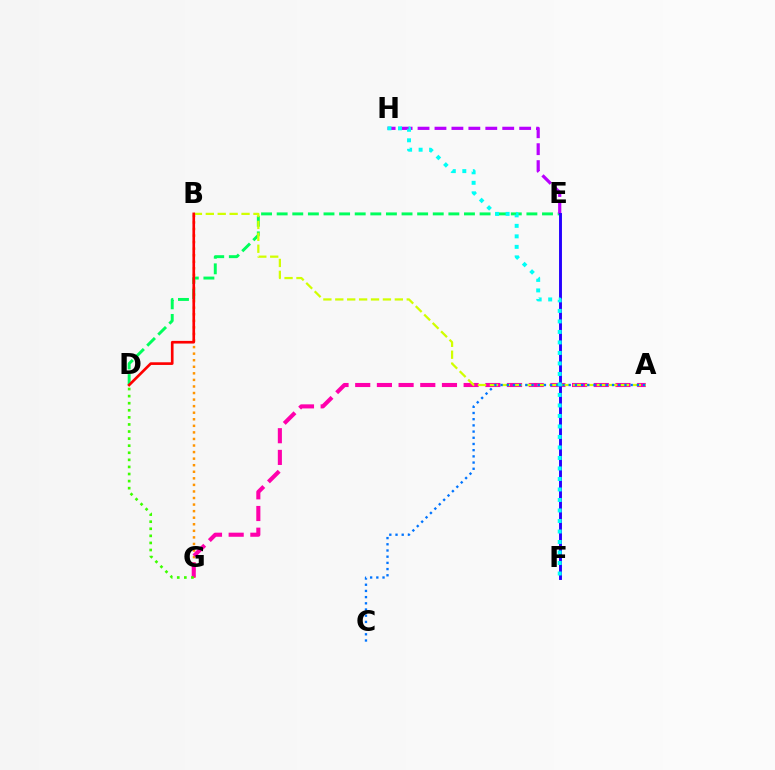{('D', 'E'): [{'color': '#00ff5c', 'line_style': 'dashed', 'thickness': 2.12}], ('B', 'G'): [{'color': '#ff9400', 'line_style': 'dotted', 'thickness': 1.78}], ('A', 'G'): [{'color': '#ff00ac', 'line_style': 'dashed', 'thickness': 2.95}], ('E', 'H'): [{'color': '#b900ff', 'line_style': 'dashed', 'thickness': 2.3}], ('E', 'F'): [{'color': '#2500ff', 'line_style': 'solid', 'thickness': 2.09}], ('A', 'B'): [{'color': '#d1ff00', 'line_style': 'dashed', 'thickness': 1.62}], ('A', 'C'): [{'color': '#0074ff', 'line_style': 'dotted', 'thickness': 1.68}], ('D', 'G'): [{'color': '#3dff00', 'line_style': 'dotted', 'thickness': 1.92}], ('F', 'H'): [{'color': '#00fff6', 'line_style': 'dotted', 'thickness': 2.85}], ('B', 'D'): [{'color': '#ff0000', 'line_style': 'solid', 'thickness': 1.91}]}